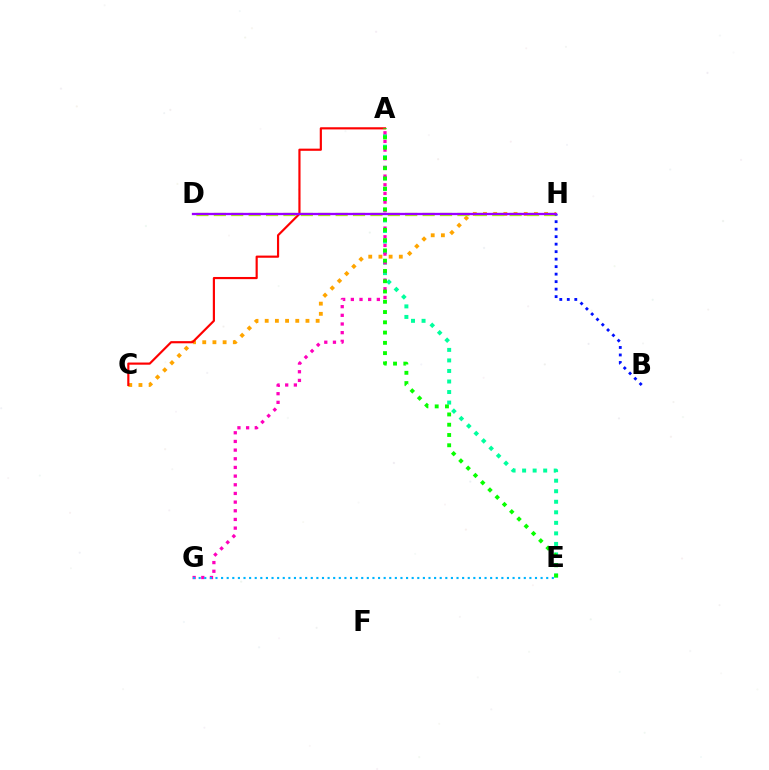{('A', 'E'): [{'color': '#00ff9d', 'line_style': 'dotted', 'thickness': 2.86}, {'color': '#08ff00', 'line_style': 'dotted', 'thickness': 2.79}], ('C', 'H'): [{'color': '#ffa500', 'line_style': 'dotted', 'thickness': 2.77}], ('A', 'G'): [{'color': '#ff00bd', 'line_style': 'dotted', 'thickness': 2.35}], ('D', 'H'): [{'color': '#b3ff00', 'line_style': 'dashed', 'thickness': 2.36}, {'color': '#9b00ff', 'line_style': 'solid', 'thickness': 1.66}], ('A', 'C'): [{'color': '#ff0000', 'line_style': 'solid', 'thickness': 1.56}], ('E', 'G'): [{'color': '#00b5ff', 'line_style': 'dotted', 'thickness': 1.52}], ('B', 'H'): [{'color': '#0010ff', 'line_style': 'dotted', 'thickness': 2.04}]}